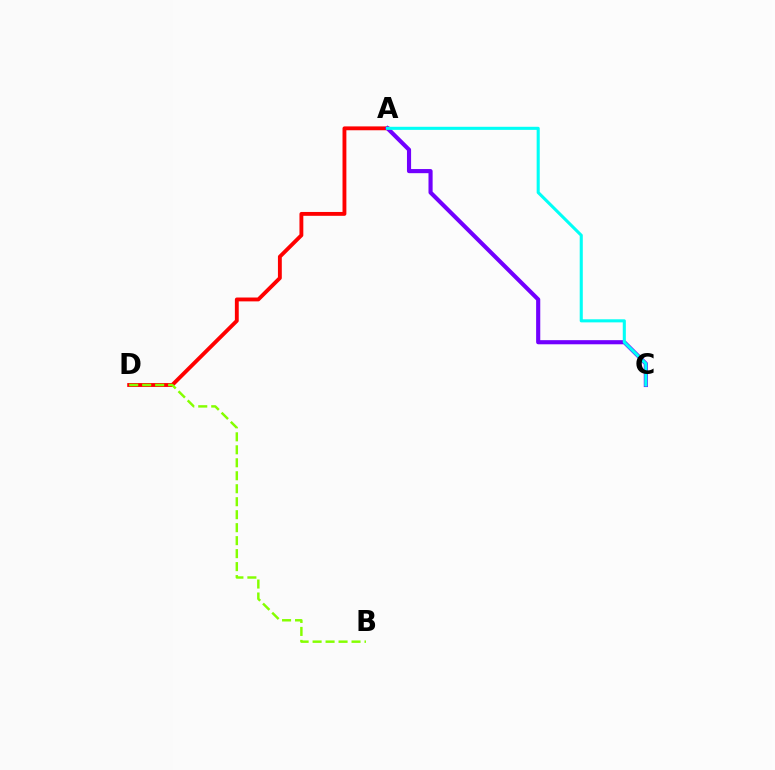{('A', 'D'): [{'color': '#ff0000', 'line_style': 'solid', 'thickness': 2.78}], ('B', 'D'): [{'color': '#84ff00', 'line_style': 'dashed', 'thickness': 1.76}], ('A', 'C'): [{'color': '#7200ff', 'line_style': 'solid', 'thickness': 2.97}, {'color': '#00fff6', 'line_style': 'solid', 'thickness': 2.22}]}